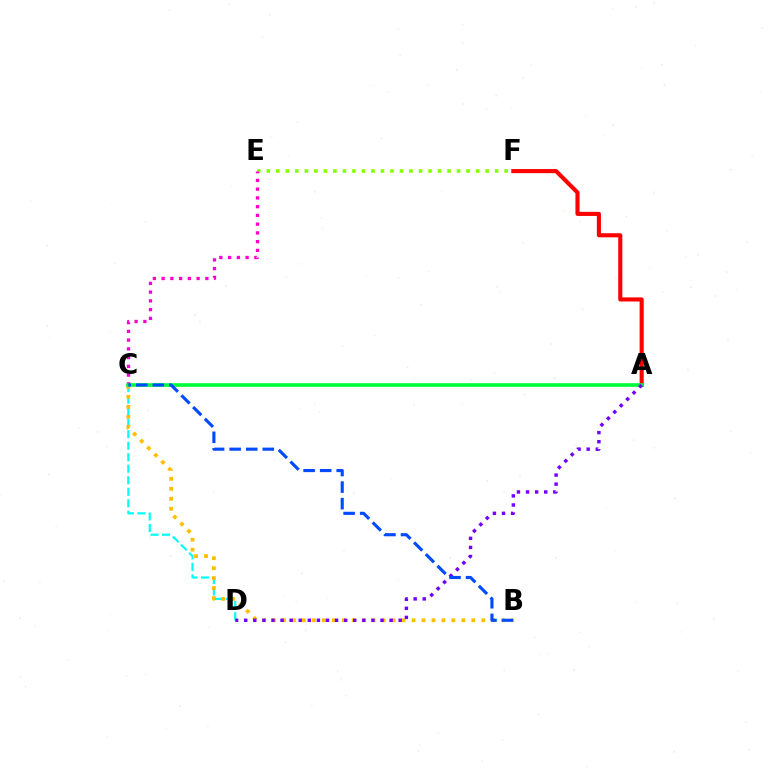{('C', 'D'): [{'color': '#00fff6', 'line_style': 'dashed', 'thickness': 1.57}], ('E', 'F'): [{'color': '#84ff00', 'line_style': 'dotted', 'thickness': 2.58}], ('A', 'F'): [{'color': '#ff0000', 'line_style': 'solid', 'thickness': 2.96}], ('C', 'E'): [{'color': '#ff00cf', 'line_style': 'dotted', 'thickness': 2.38}], ('B', 'C'): [{'color': '#ffbd00', 'line_style': 'dotted', 'thickness': 2.71}, {'color': '#004bff', 'line_style': 'dashed', 'thickness': 2.25}], ('A', 'C'): [{'color': '#00ff39', 'line_style': 'solid', 'thickness': 2.62}], ('A', 'D'): [{'color': '#7200ff', 'line_style': 'dotted', 'thickness': 2.47}]}